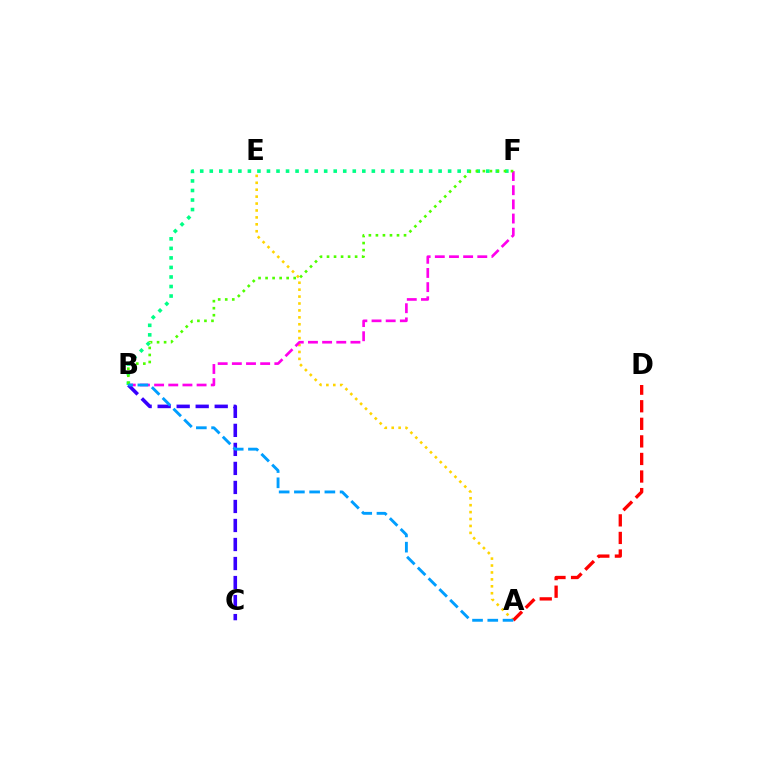{('A', 'E'): [{'color': '#ffd500', 'line_style': 'dotted', 'thickness': 1.88}], ('B', 'F'): [{'color': '#ff00ed', 'line_style': 'dashed', 'thickness': 1.92}, {'color': '#00ff86', 'line_style': 'dotted', 'thickness': 2.59}, {'color': '#4fff00', 'line_style': 'dotted', 'thickness': 1.91}], ('A', 'D'): [{'color': '#ff0000', 'line_style': 'dashed', 'thickness': 2.39}], ('B', 'C'): [{'color': '#3700ff', 'line_style': 'dashed', 'thickness': 2.58}], ('A', 'B'): [{'color': '#009eff', 'line_style': 'dashed', 'thickness': 2.07}]}